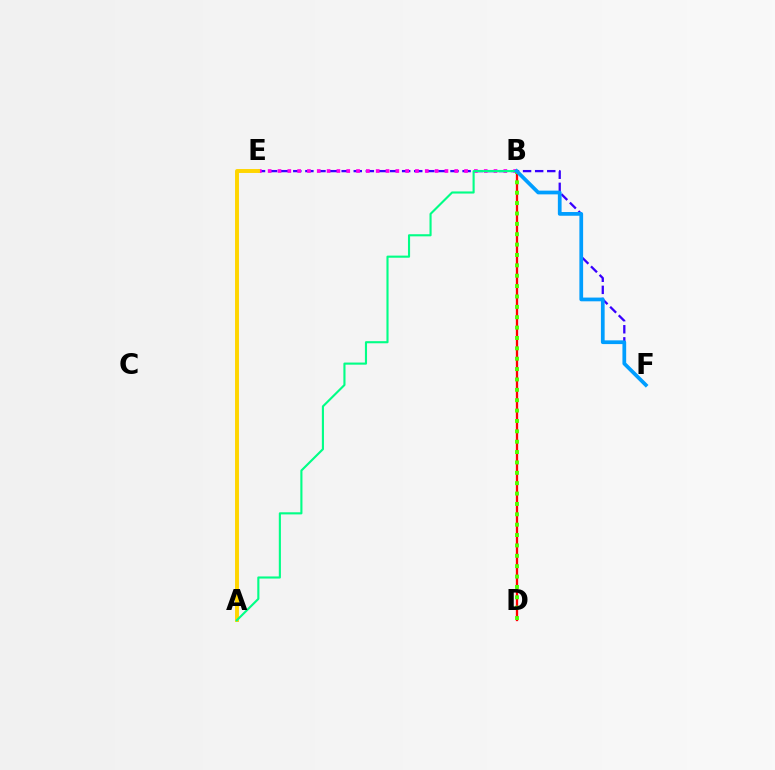{('E', 'F'): [{'color': '#3700ff', 'line_style': 'dashed', 'thickness': 1.64}], ('B', 'E'): [{'color': '#ff00ed', 'line_style': 'dotted', 'thickness': 2.67}], ('A', 'E'): [{'color': '#ffd500', 'line_style': 'solid', 'thickness': 2.83}], ('B', 'D'): [{'color': '#ff0000', 'line_style': 'solid', 'thickness': 1.65}, {'color': '#4fff00', 'line_style': 'dotted', 'thickness': 2.82}], ('A', 'B'): [{'color': '#00ff86', 'line_style': 'solid', 'thickness': 1.53}], ('B', 'F'): [{'color': '#009eff', 'line_style': 'solid', 'thickness': 2.69}]}